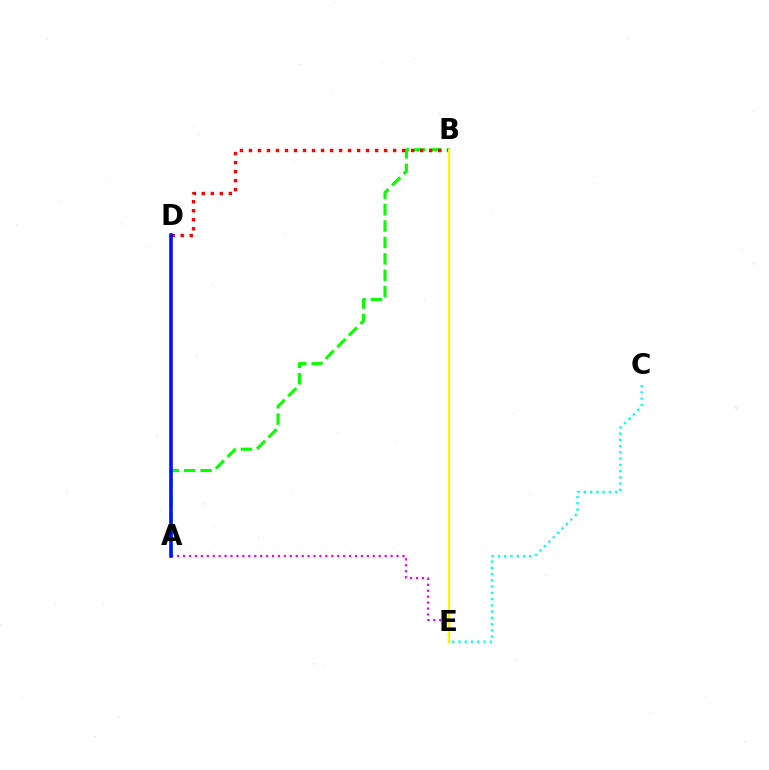{('A', 'B'): [{'color': '#08ff00', 'line_style': 'dashed', 'thickness': 2.23}], ('A', 'E'): [{'color': '#ee00ff', 'line_style': 'dotted', 'thickness': 1.61}], ('B', 'D'): [{'color': '#ff0000', 'line_style': 'dotted', 'thickness': 2.45}], ('C', 'E'): [{'color': '#00fff6', 'line_style': 'dotted', 'thickness': 1.7}], ('B', 'E'): [{'color': '#fcf500', 'line_style': 'solid', 'thickness': 1.67}], ('A', 'D'): [{'color': '#0010ff', 'line_style': 'solid', 'thickness': 2.58}]}